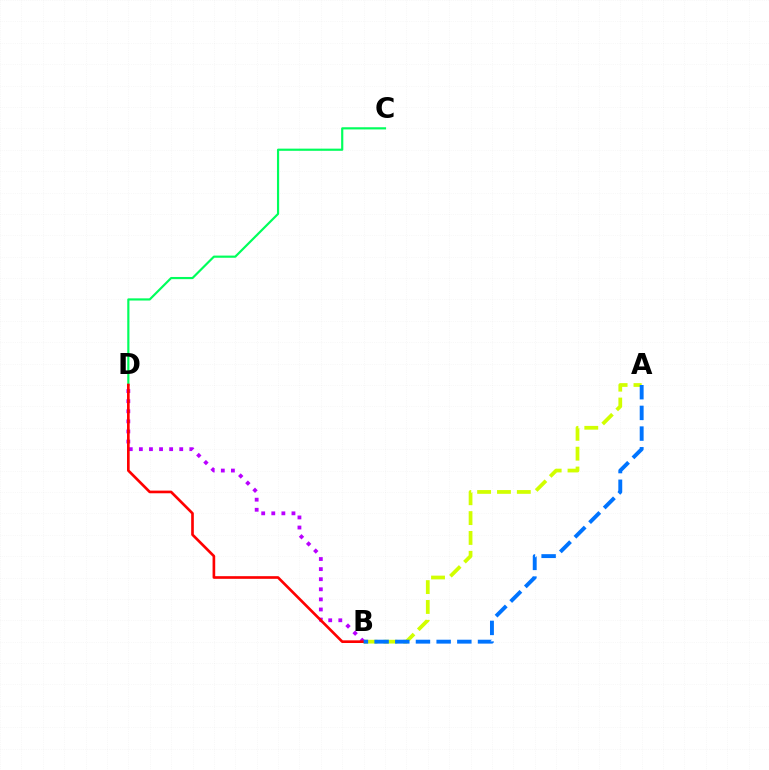{('A', 'B'): [{'color': '#d1ff00', 'line_style': 'dashed', 'thickness': 2.7}, {'color': '#0074ff', 'line_style': 'dashed', 'thickness': 2.81}], ('C', 'D'): [{'color': '#00ff5c', 'line_style': 'solid', 'thickness': 1.57}], ('B', 'D'): [{'color': '#b900ff', 'line_style': 'dotted', 'thickness': 2.74}, {'color': '#ff0000', 'line_style': 'solid', 'thickness': 1.91}]}